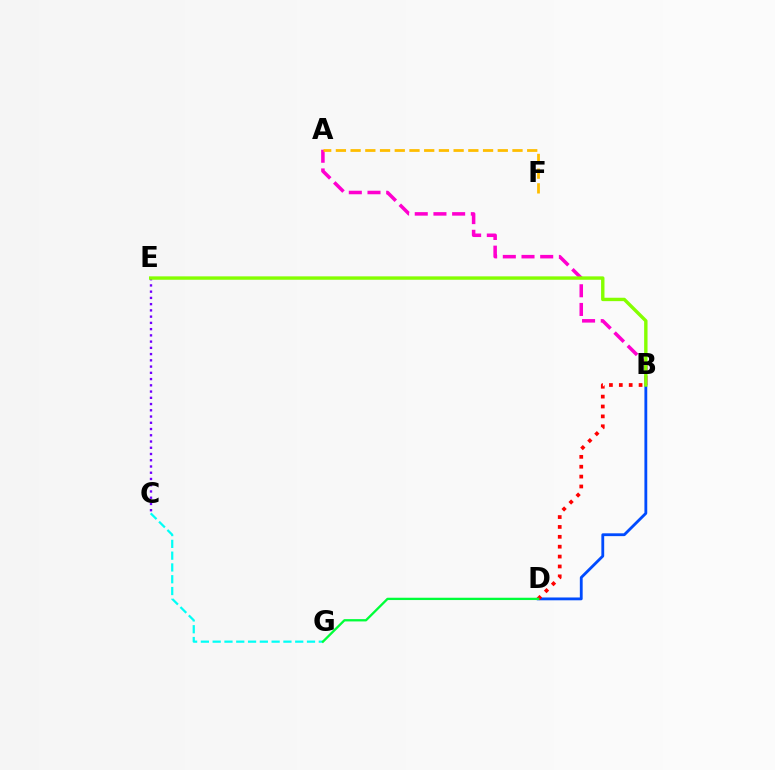{('B', 'D'): [{'color': '#004bff', 'line_style': 'solid', 'thickness': 2.03}, {'color': '#ff0000', 'line_style': 'dotted', 'thickness': 2.68}], ('C', 'G'): [{'color': '#00fff6', 'line_style': 'dashed', 'thickness': 1.6}], ('A', 'B'): [{'color': '#ff00cf', 'line_style': 'dashed', 'thickness': 2.54}], ('C', 'E'): [{'color': '#7200ff', 'line_style': 'dotted', 'thickness': 1.7}], ('A', 'F'): [{'color': '#ffbd00', 'line_style': 'dashed', 'thickness': 2.0}], ('B', 'E'): [{'color': '#84ff00', 'line_style': 'solid', 'thickness': 2.44}], ('D', 'G'): [{'color': '#00ff39', 'line_style': 'solid', 'thickness': 1.66}]}